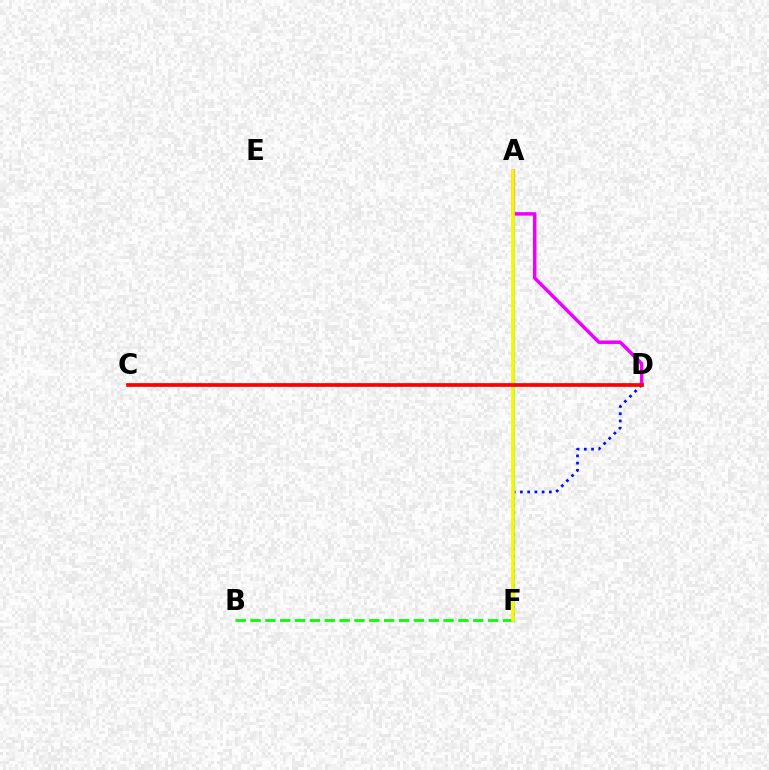{('A', 'F'): [{'color': '#00fff6', 'line_style': 'solid', 'thickness': 2.33}, {'color': '#fcf500', 'line_style': 'solid', 'thickness': 2.62}], ('A', 'D'): [{'color': '#ee00ff', 'line_style': 'solid', 'thickness': 2.5}], ('D', 'F'): [{'color': '#0010ff', 'line_style': 'dotted', 'thickness': 1.97}], ('B', 'F'): [{'color': '#08ff00', 'line_style': 'dashed', 'thickness': 2.02}], ('C', 'D'): [{'color': '#ff0000', 'line_style': 'solid', 'thickness': 2.67}]}